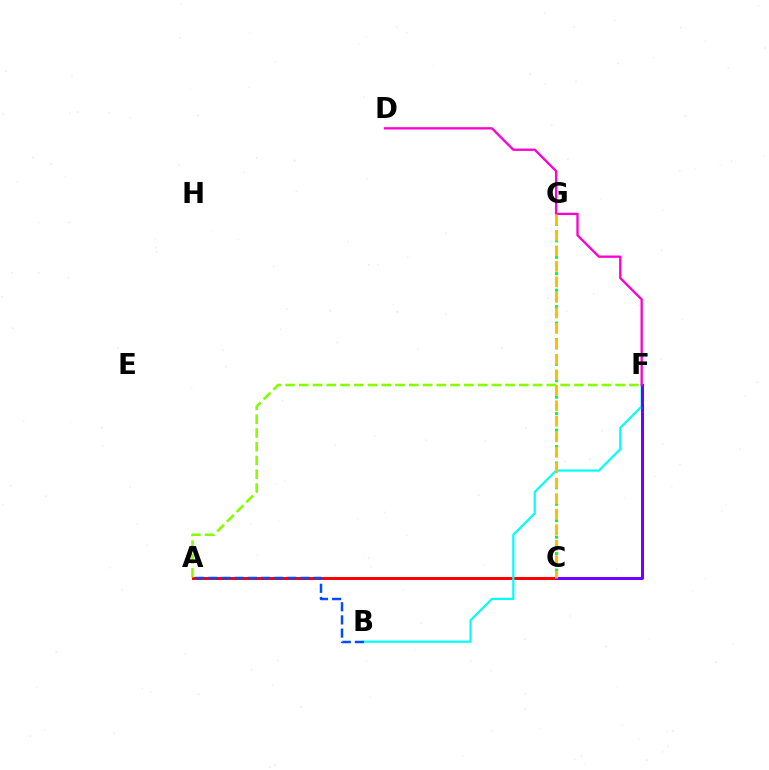{('A', 'C'): [{'color': '#ff0000', 'line_style': 'solid', 'thickness': 2.13}], ('B', 'F'): [{'color': '#00fff6', 'line_style': 'solid', 'thickness': 1.58}], ('C', 'G'): [{'color': '#00ff39', 'line_style': 'dotted', 'thickness': 2.24}, {'color': '#ffbd00', 'line_style': 'dashed', 'thickness': 2.1}], ('A', 'B'): [{'color': '#004bff', 'line_style': 'dashed', 'thickness': 1.79}], ('C', 'F'): [{'color': '#7200ff', 'line_style': 'solid', 'thickness': 2.16}], ('A', 'F'): [{'color': '#84ff00', 'line_style': 'dashed', 'thickness': 1.87}], ('D', 'F'): [{'color': '#ff00cf', 'line_style': 'solid', 'thickness': 1.67}]}